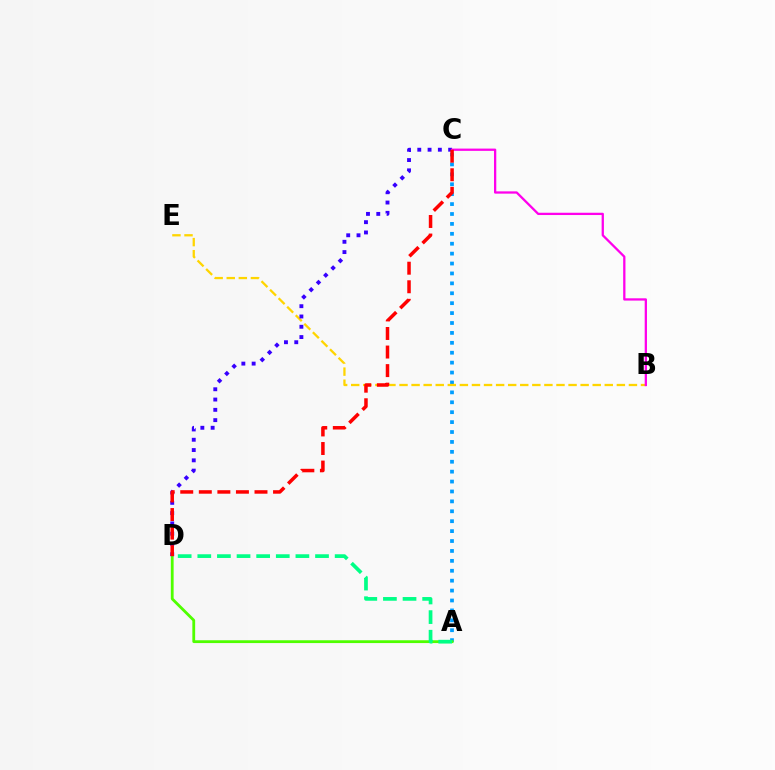{('A', 'C'): [{'color': '#009eff', 'line_style': 'dotted', 'thickness': 2.69}], ('A', 'D'): [{'color': '#4fff00', 'line_style': 'solid', 'thickness': 2.02}, {'color': '#00ff86', 'line_style': 'dashed', 'thickness': 2.67}], ('B', 'E'): [{'color': '#ffd500', 'line_style': 'dashed', 'thickness': 1.64}], ('C', 'D'): [{'color': '#3700ff', 'line_style': 'dotted', 'thickness': 2.8}, {'color': '#ff0000', 'line_style': 'dashed', 'thickness': 2.52}], ('B', 'C'): [{'color': '#ff00ed', 'line_style': 'solid', 'thickness': 1.64}]}